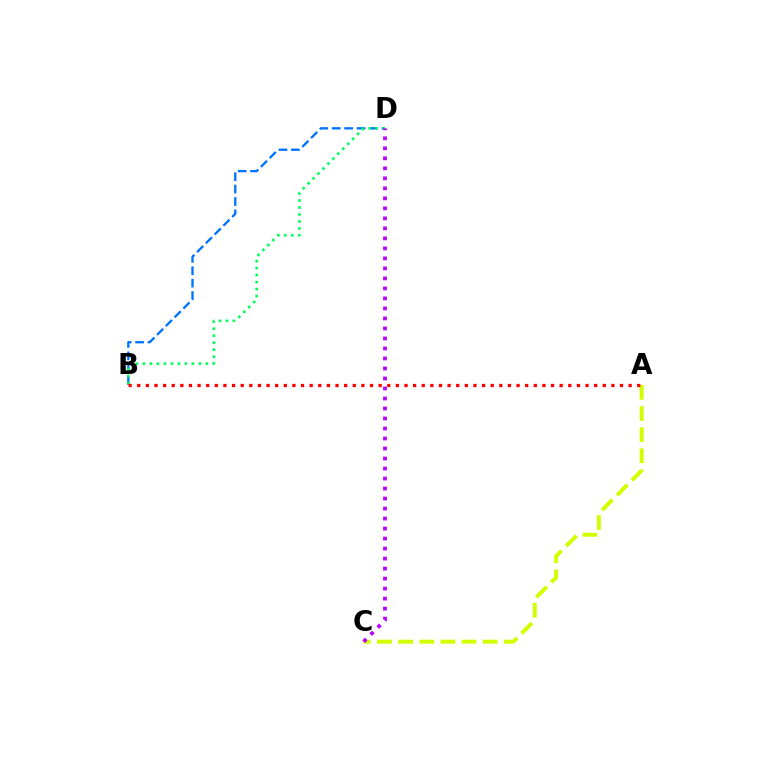{('B', 'D'): [{'color': '#0074ff', 'line_style': 'dashed', 'thickness': 1.69}, {'color': '#00ff5c', 'line_style': 'dotted', 'thickness': 1.9}], ('A', 'C'): [{'color': '#d1ff00', 'line_style': 'dashed', 'thickness': 2.87}], ('C', 'D'): [{'color': '#b900ff', 'line_style': 'dotted', 'thickness': 2.72}], ('A', 'B'): [{'color': '#ff0000', 'line_style': 'dotted', 'thickness': 2.34}]}